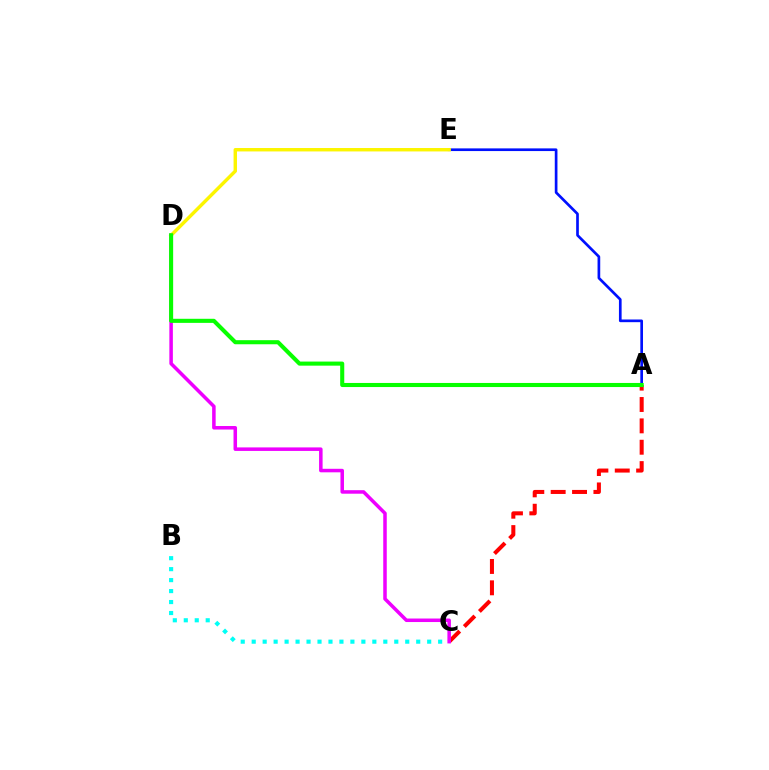{('A', 'E'): [{'color': '#0010ff', 'line_style': 'solid', 'thickness': 1.93}], ('B', 'C'): [{'color': '#00fff6', 'line_style': 'dotted', 'thickness': 2.98}], ('A', 'C'): [{'color': '#ff0000', 'line_style': 'dashed', 'thickness': 2.9}], ('C', 'D'): [{'color': '#ee00ff', 'line_style': 'solid', 'thickness': 2.53}], ('D', 'E'): [{'color': '#fcf500', 'line_style': 'solid', 'thickness': 2.47}], ('A', 'D'): [{'color': '#08ff00', 'line_style': 'solid', 'thickness': 2.94}]}